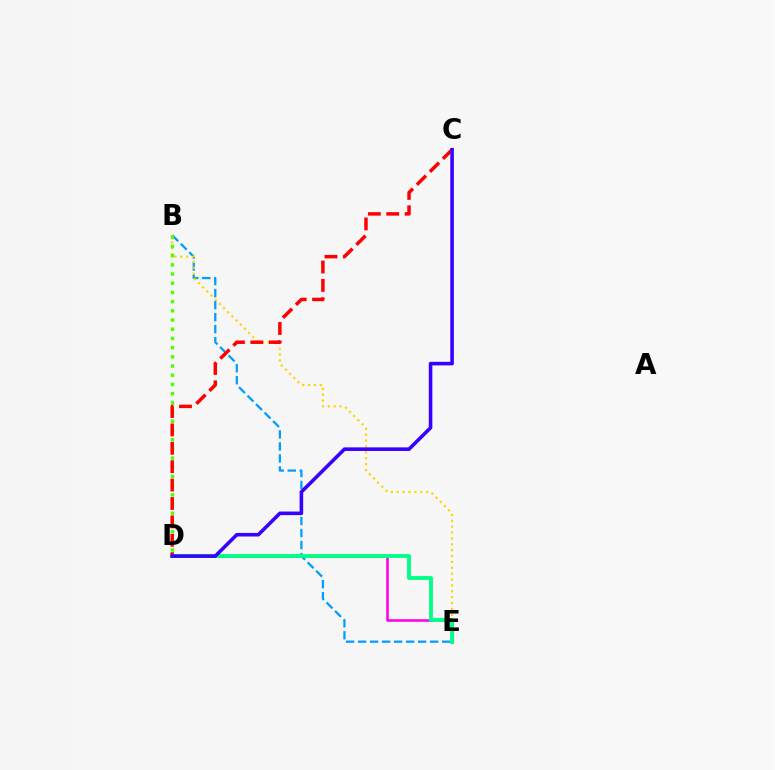{('D', 'E'): [{'color': '#ff00ed', 'line_style': 'solid', 'thickness': 1.86}, {'color': '#00ff86', 'line_style': 'solid', 'thickness': 2.79}], ('B', 'E'): [{'color': '#009eff', 'line_style': 'dashed', 'thickness': 1.63}, {'color': '#ffd500', 'line_style': 'dotted', 'thickness': 1.6}], ('B', 'D'): [{'color': '#4fff00', 'line_style': 'dotted', 'thickness': 2.5}], ('C', 'D'): [{'color': '#ff0000', 'line_style': 'dashed', 'thickness': 2.5}, {'color': '#3700ff', 'line_style': 'solid', 'thickness': 2.58}]}